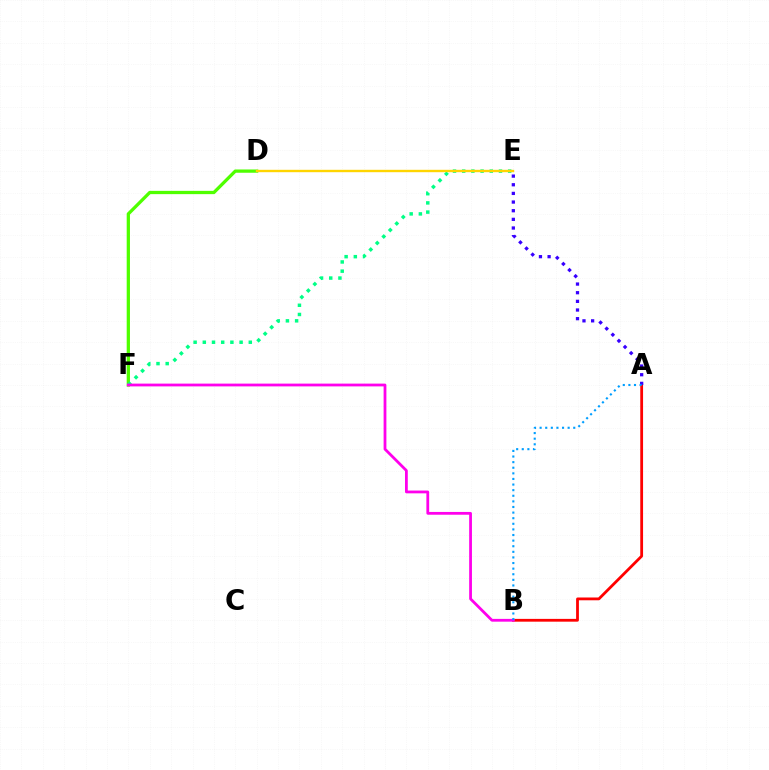{('D', 'F'): [{'color': '#4fff00', 'line_style': 'solid', 'thickness': 2.36}], ('E', 'F'): [{'color': '#00ff86', 'line_style': 'dotted', 'thickness': 2.5}], ('A', 'B'): [{'color': '#ff0000', 'line_style': 'solid', 'thickness': 2.01}, {'color': '#009eff', 'line_style': 'dotted', 'thickness': 1.52}], ('D', 'E'): [{'color': '#ffd500', 'line_style': 'solid', 'thickness': 1.72}], ('B', 'F'): [{'color': '#ff00ed', 'line_style': 'solid', 'thickness': 2.0}], ('A', 'E'): [{'color': '#3700ff', 'line_style': 'dotted', 'thickness': 2.35}]}